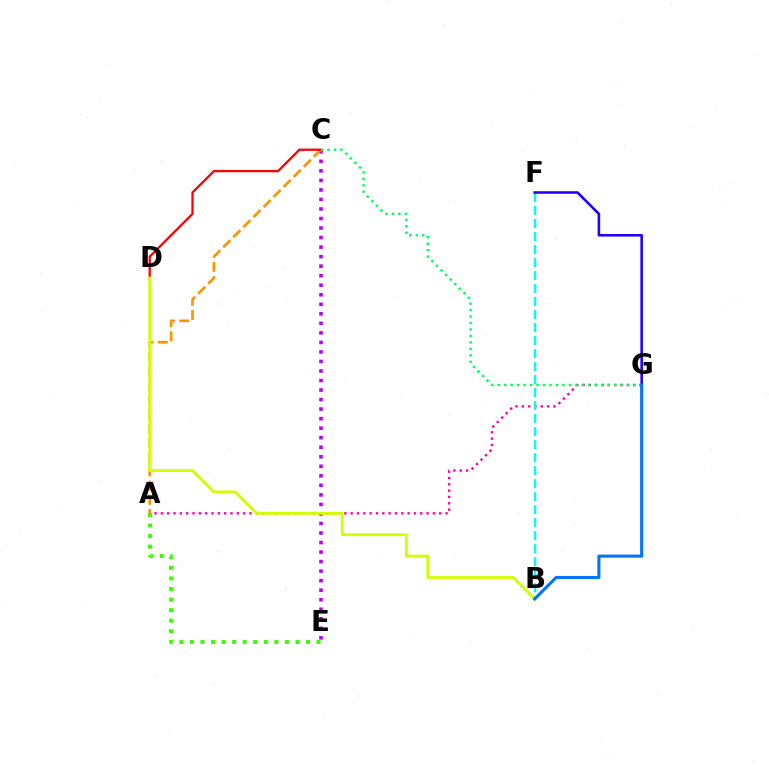{('A', 'G'): [{'color': '#ff00ac', 'line_style': 'dotted', 'thickness': 1.72}], ('B', 'F'): [{'color': '#00fff6', 'line_style': 'dashed', 'thickness': 1.77}], ('C', 'E'): [{'color': '#b900ff', 'line_style': 'dotted', 'thickness': 2.59}], ('A', 'C'): [{'color': '#ff9400', 'line_style': 'dashed', 'thickness': 1.93}], ('C', 'D'): [{'color': '#ff0000', 'line_style': 'solid', 'thickness': 1.64}], ('F', 'G'): [{'color': '#2500ff', 'line_style': 'solid', 'thickness': 1.86}], ('C', 'G'): [{'color': '#00ff5c', 'line_style': 'dotted', 'thickness': 1.76}], ('B', 'D'): [{'color': '#d1ff00', 'line_style': 'solid', 'thickness': 2.05}], ('B', 'G'): [{'color': '#0074ff', 'line_style': 'solid', 'thickness': 2.22}], ('A', 'E'): [{'color': '#3dff00', 'line_style': 'dotted', 'thickness': 2.87}]}